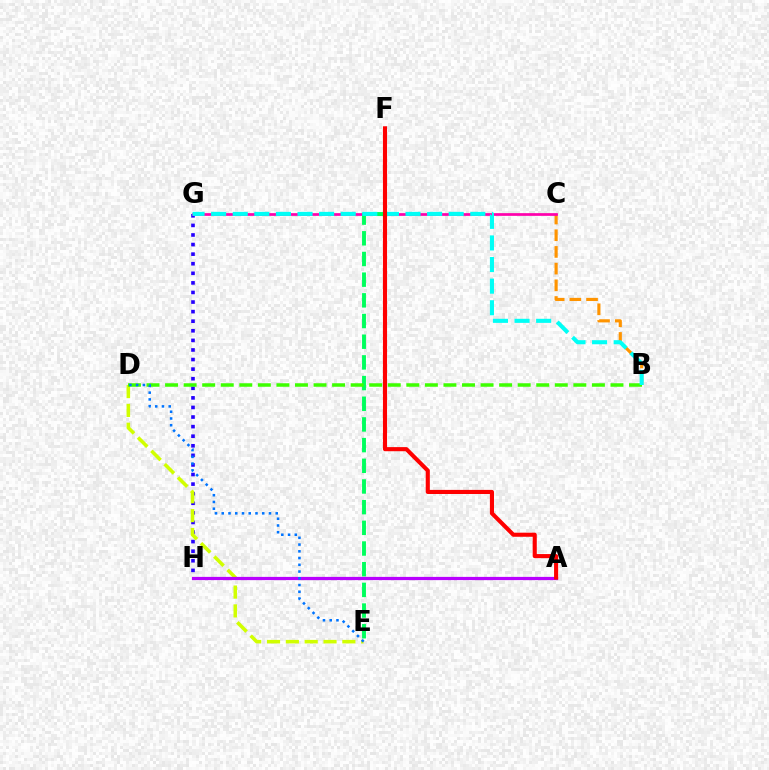{('G', 'H'): [{'color': '#2500ff', 'line_style': 'dotted', 'thickness': 2.6}], ('B', 'C'): [{'color': '#ff9400', 'line_style': 'dashed', 'thickness': 2.27}], ('C', 'G'): [{'color': '#ff00ac', 'line_style': 'solid', 'thickness': 1.95}], ('E', 'F'): [{'color': '#00ff5c', 'line_style': 'dashed', 'thickness': 2.81}], ('D', 'E'): [{'color': '#d1ff00', 'line_style': 'dashed', 'thickness': 2.56}, {'color': '#0074ff', 'line_style': 'dotted', 'thickness': 1.83}], ('B', 'D'): [{'color': '#3dff00', 'line_style': 'dashed', 'thickness': 2.52}], ('A', 'H'): [{'color': '#b900ff', 'line_style': 'solid', 'thickness': 2.32}], ('B', 'G'): [{'color': '#00fff6', 'line_style': 'dashed', 'thickness': 2.93}], ('A', 'F'): [{'color': '#ff0000', 'line_style': 'solid', 'thickness': 2.95}]}